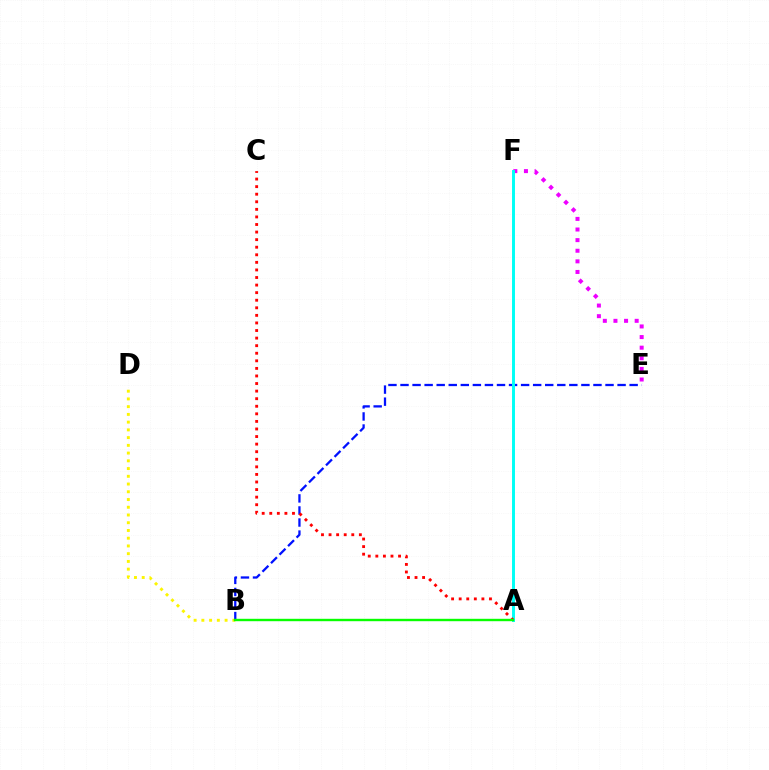{('B', 'D'): [{'color': '#fcf500', 'line_style': 'dotted', 'thickness': 2.1}], ('E', 'F'): [{'color': '#ee00ff', 'line_style': 'dotted', 'thickness': 2.88}], ('B', 'E'): [{'color': '#0010ff', 'line_style': 'dashed', 'thickness': 1.64}], ('A', 'F'): [{'color': '#00fff6', 'line_style': 'solid', 'thickness': 2.12}], ('A', 'C'): [{'color': '#ff0000', 'line_style': 'dotted', 'thickness': 2.06}], ('A', 'B'): [{'color': '#08ff00', 'line_style': 'solid', 'thickness': 1.73}]}